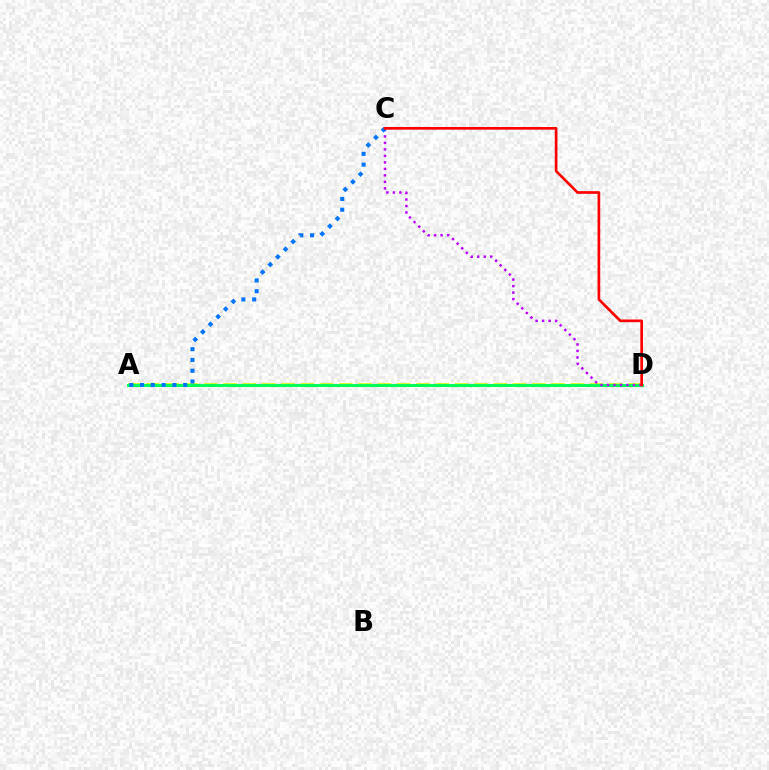{('A', 'D'): [{'color': '#d1ff00', 'line_style': 'dashed', 'thickness': 2.62}, {'color': '#00ff5c', 'line_style': 'solid', 'thickness': 2.19}], ('C', 'D'): [{'color': '#b900ff', 'line_style': 'dotted', 'thickness': 1.77}, {'color': '#ff0000', 'line_style': 'solid', 'thickness': 1.93}], ('A', 'C'): [{'color': '#0074ff', 'line_style': 'dotted', 'thickness': 2.93}]}